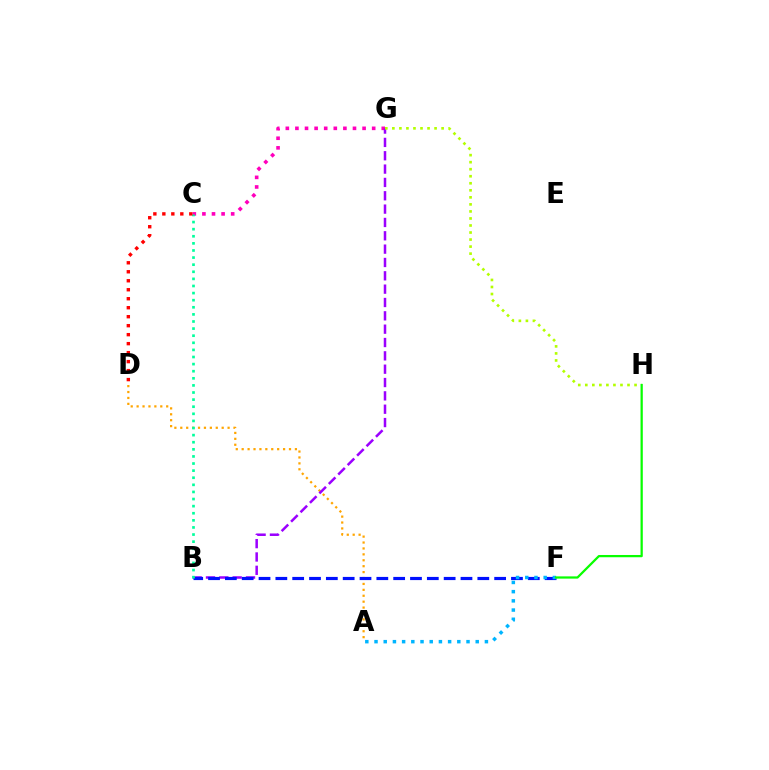{('A', 'D'): [{'color': '#ffa500', 'line_style': 'dotted', 'thickness': 1.61}], ('C', 'G'): [{'color': '#ff00bd', 'line_style': 'dotted', 'thickness': 2.61}], ('B', 'G'): [{'color': '#9b00ff', 'line_style': 'dashed', 'thickness': 1.81}], ('B', 'F'): [{'color': '#0010ff', 'line_style': 'dashed', 'thickness': 2.29}], ('B', 'C'): [{'color': '#00ff9d', 'line_style': 'dotted', 'thickness': 1.93}], ('G', 'H'): [{'color': '#b3ff00', 'line_style': 'dotted', 'thickness': 1.91}], ('C', 'D'): [{'color': '#ff0000', 'line_style': 'dotted', 'thickness': 2.44}], ('A', 'F'): [{'color': '#00b5ff', 'line_style': 'dotted', 'thickness': 2.5}], ('F', 'H'): [{'color': '#08ff00', 'line_style': 'solid', 'thickness': 1.62}]}